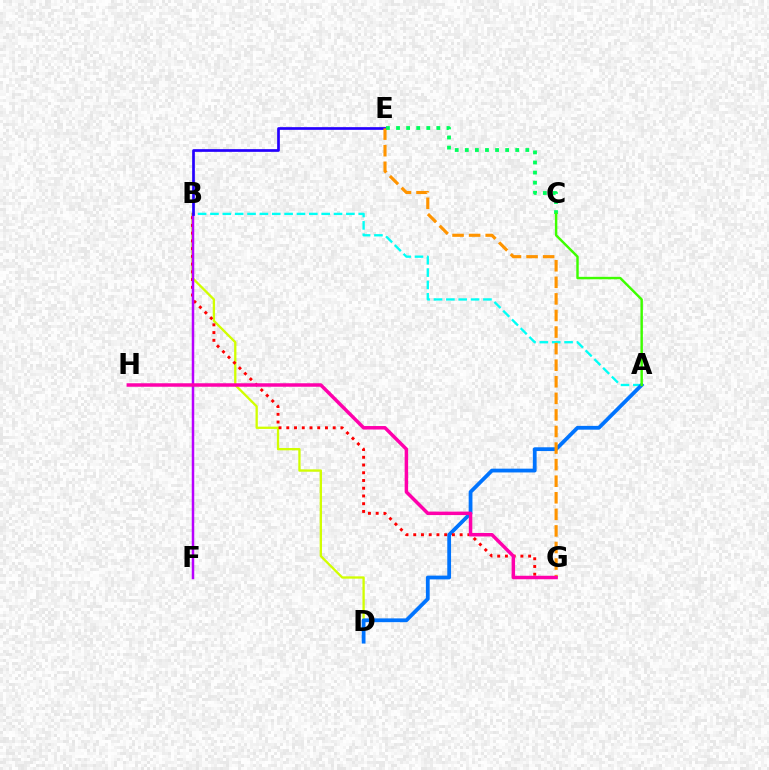{('A', 'B'): [{'color': '#00fff6', 'line_style': 'dashed', 'thickness': 1.68}], ('B', 'D'): [{'color': '#d1ff00', 'line_style': 'solid', 'thickness': 1.66}], ('A', 'D'): [{'color': '#0074ff', 'line_style': 'solid', 'thickness': 2.72}], ('B', 'G'): [{'color': '#ff0000', 'line_style': 'dotted', 'thickness': 2.1}], ('B', 'F'): [{'color': '#b900ff', 'line_style': 'solid', 'thickness': 1.8}], ('B', 'E'): [{'color': '#2500ff', 'line_style': 'solid', 'thickness': 1.95}], ('E', 'G'): [{'color': '#ff9400', 'line_style': 'dashed', 'thickness': 2.25}], ('G', 'H'): [{'color': '#ff00ac', 'line_style': 'solid', 'thickness': 2.51}], ('C', 'E'): [{'color': '#00ff5c', 'line_style': 'dotted', 'thickness': 2.74}], ('A', 'C'): [{'color': '#3dff00', 'line_style': 'solid', 'thickness': 1.75}]}